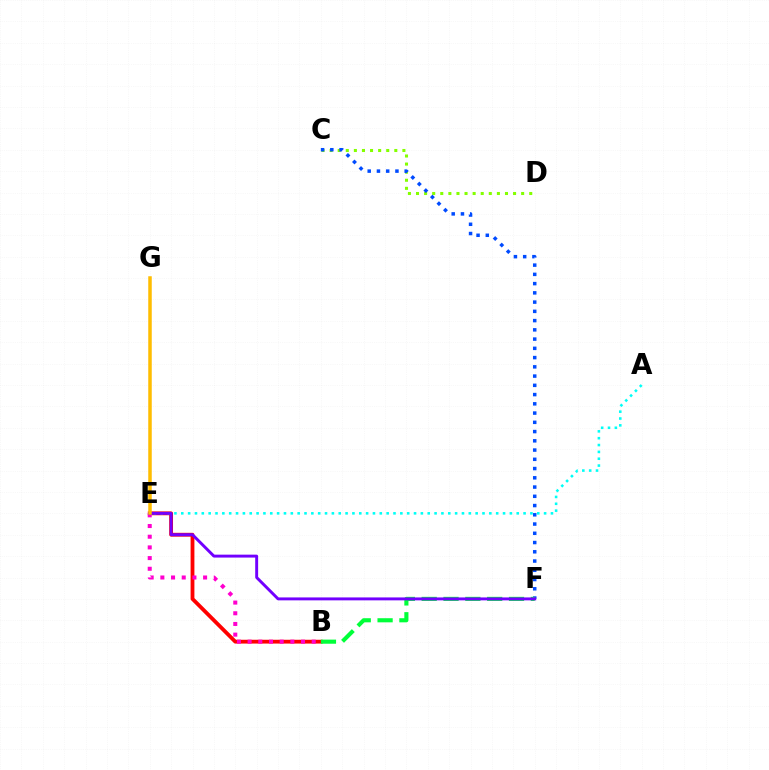{('B', 'E'): [{'color': '#ff0000', 'line_style': 'solid', 'thickness': 2.74}, {'color': '#ff00cf', 'line_style': 'dotted', 'thickness': 2.9}], ('C', 'D'): [{'color': '#84ff00', 'line_style': 'dotted', 'thickness': 2.2}], ('C', 'F'): [{'color': '#004bff', 'line_style': 'dotted', 'thickness': 2.51}], ('B', 'F'): [{'color': '#00ff39', 'line_style': 'dashed', 'thickness': 2.97}], ('A', 'E'): [{'color': '#00fff6', 'line_style': 'dotted', 'thickness': 1.86}], ('E', 'F'): [{'color': '#7200ff', 'line_style': 'solid', 'thickness': 2.11}], ('E', 'G'): [{'color': '#ffbd00', 'line_style': 'solid', 'thickness': 2.52}]}